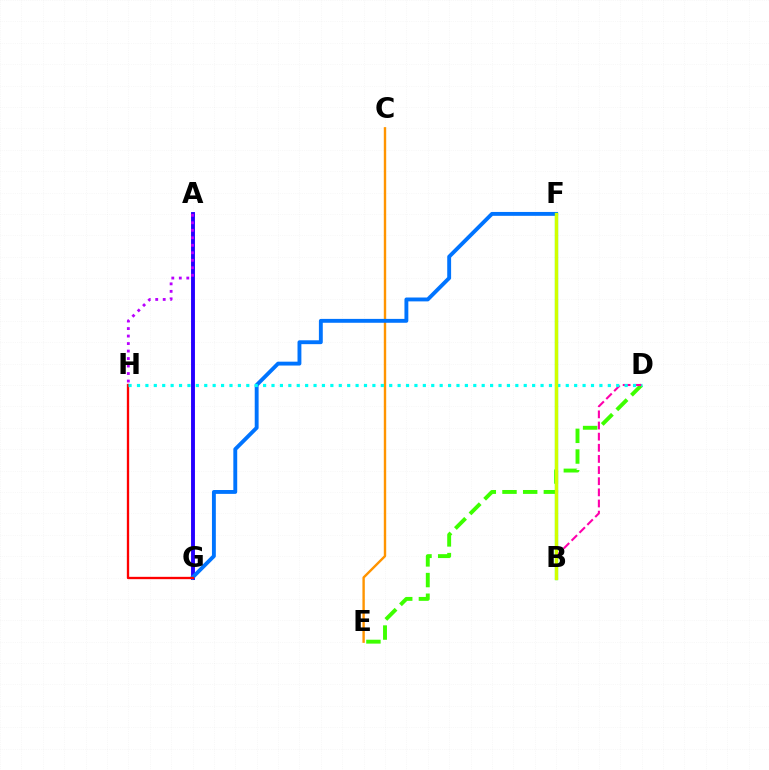{('A', 'G'): [{'color': '#2500ff', 'line_style': 'solid', 'thickness': 2.8}], ('A', 'H'): [{'color': '#b900ff', 'line_style': 'dotted', 'thickness': 2.04}], ('C', 'E'): [{'color': '#ff9400', 'line_style': 'solid', 'thickness': 1.72}], ('F', 'G'): [{'color': '#0074ff', 'line_style': 'solid', 'thickness': 2.79}], ('D', 'E'): [{'color': '#3dff00', 'line_style': 'dashed', 'thickness': 2.81}], ('G', 'H'): [{'color': '#ff0000', 'line_style': 'solid', 'thickness': 1.68}], ('B', 'F'): [{'color': '#00ff5c', 'line_style': 'solid', 'thickness': 2.36}, {'color': '#d1ff00', 'line_style': 'solid', 'thickness': 2.33}], ('B', 'D'): [{'color': '#ff00ac', 'line_style': 'dashed', 'thickness': 1.51}], ('D', 'H'): [{'color': '#00fff6', 'line_style': 'dotted', 'thickness': 2.28}]}